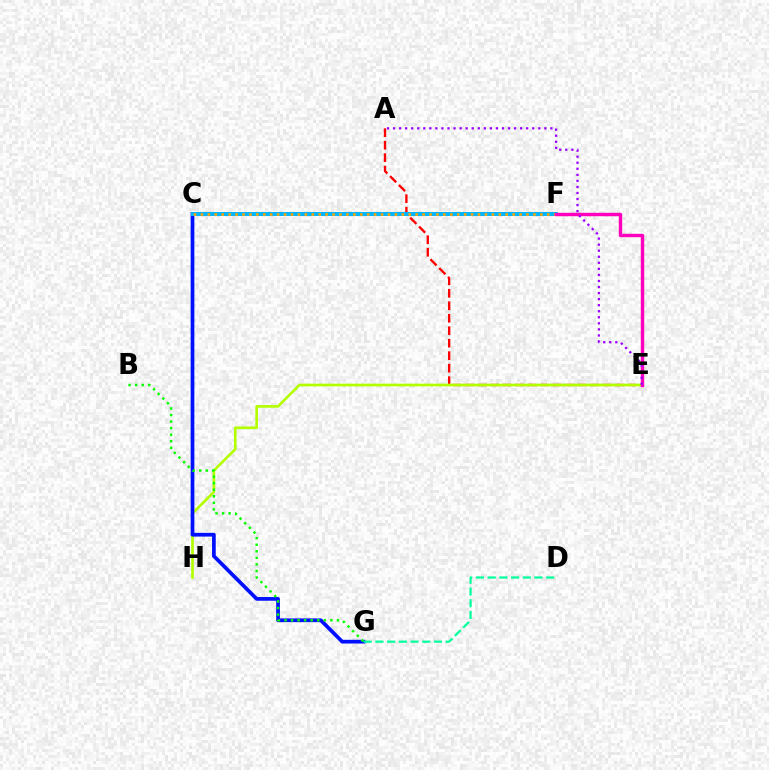{('A', 'E'): [{'color': '#ff0000', 'line_style': 'dashed', 'thickness': 1.7}, {'color': '#9b00ff', 'line_style': 'dotted', 'thickness': 1.64}], ('E', 'H'): [{'color': '#b3ff00', 'line_style': 'solid', 'thickness': 1.92}], ('C', 'G'): [{'color': '#0010ff', 'line_style': 'solid', 'thickness': 2.68}], ('C', 'F'): [{'color': '#00b5ff', 'line_style': 'solid', 'thickness': 2.88}, {'color': '#ffa500', 'line_style': 'dotted', 'thickness': 1.88}], ('D', 'G'): [{'color': '#00ff9d', 'line_style': 'dashed', 'thickness': 1.59}], ('B', 'G'): [{'color': '#08ff00', 'line_style': 'dotted', 'thickness': 1.78}], ('E', 'F'): [{'color': '#ff00bd', 'line_style': 'solid', 'thickness': 2.46}]}